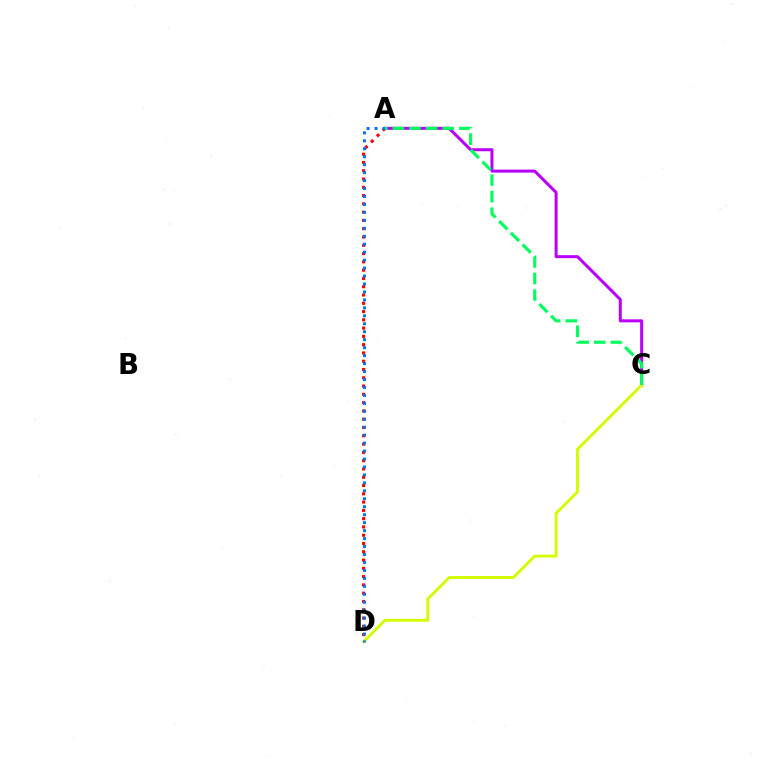{('A', 'D'): [{'color': '#ff0000', 'line_style': 'dotted', 'thickness': 2.25}, {'color': '#0074ff', 'line_style': 'dotted', 'thickness': 2.16}], ('A', 'C'): [{'color': '#b900ff', 'line_style': 'solid', 'thickness': 2.17}, {'color': '#00ff5c', 'line_style': 'dashed', 'thickness': 2.25}], ('C', 'D'): [{'color': '#d1ff00', 'line_style': 'solid', 'thickness': 2.09}]}